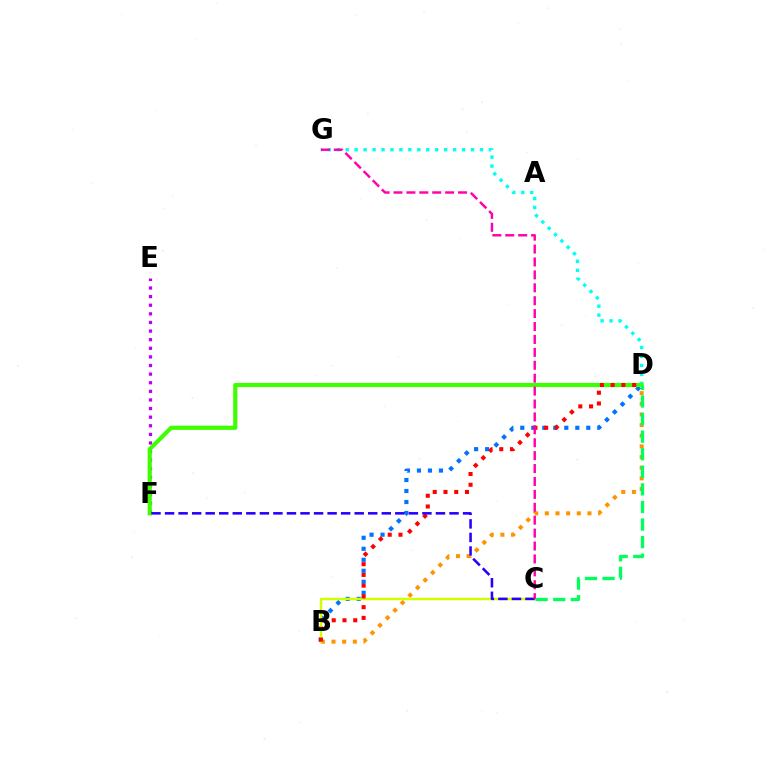{('B', 'D'): [{'color': '#0074ff', 'line_style': 'dotted', 'thickness': 2.99}, {'color': '#ff9400', 'line_style': 'dotted', 'thickness': 2.9}, {'color': '#ff0000', 'line_style': 'dotted', 'thickness': 2.92}], ('D', 'G'): [{'color': '#00fff6', 'line_style': 'dotted', 'thickness': 2.43}], ('E', 'F'): [{'color': '#b900ff', 'line_style': 'dotted', 'thickness': 2.34}], ('D', 'F'): [{'color': '#3dff00', 'line_style': 'solid', 'thickness': 2.99}], ('B', 'C'): [{'color': '#d1ff00', 'line_style': 'solid', 'thickness': 1.77}], ('C', 'D'): [{'color': '#00ff5c', 'line_style': 'dashed', 'thickness': 2.39}], ('C', 'F'): [{'color': '#2500ff', 'line_style': 'dashed', 'thickness': 1.84}], ('C', 'G'): [{'color': '#ff00ac', 'line_style': 'dashed', 'thickness': 1.75}]}